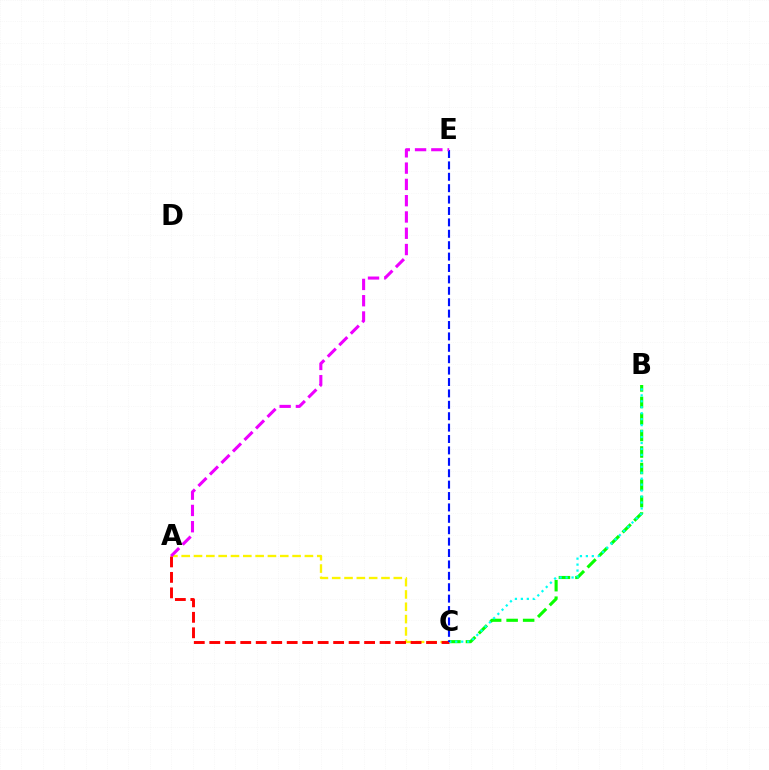{('B', 'C'): [{'color': '#08ff00', 'line_style': 'dashed', 'thickness': 2.24}, {'color': '#00fff6', 'line_style': 'dotted', 'thickness': 1.62}], ('A', 'C'): [{'color': '#fcf500', 'line_style': 'dashed', 'thickness': 1.67}, {'color': '#ff0000', 'line_style': 'dashed', 'thickness': 2.1}], ('C', 'E'): [{'color': '#0010ff', 'line_style': 'dashed', 'thickness': 1.55}], ('A', 'E'): [{'color': '#ee00ff', 'line_style': 'dashed', 'thickness': 2.21}]}